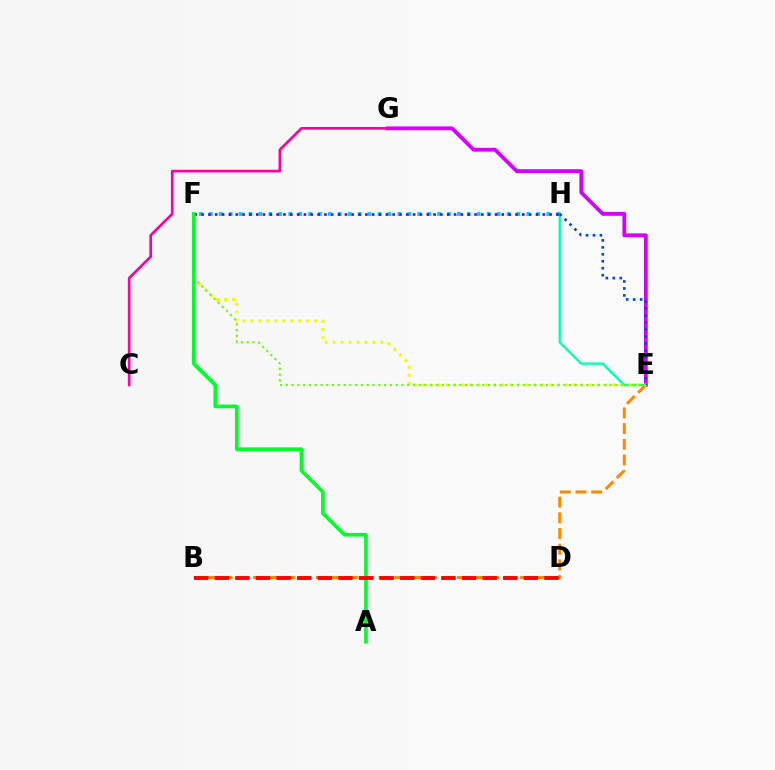{('E', 'G'): [{'color': '#d600ff', 'line_style': 'solid', 'thickness': 2.73}], ('E', 'H'): [{'color': '#00ffaf', 'line_style': 'solid', 'thickness': 1.68}, {'color': '#003fff', 'line_style': 'dotted', 'thickness': 1.89}], ('F', 'H'): [{'color': '#00c7ff', 'line_style': 'dotted', 'thickness': 2.7}, {'color': '#4f00ff', 'line_style': 'dotted', 'thickness': 1.85}], ('B', 'E'): [{'color': '#ff8800', 'line_style': 'dashed', 'thickness': 2.13}], ('E', 'F'): [{'color': '#eeff00', 'line_style': 'dotted', 'thickness': 2.16}, {'color': '#66ff00', 'line_style': 'dotted', 'thickness': 1.57}], ('C', 'G'): [{'color': '#ff00a0', 'line_style': 'solid', 'thickness': 1.91}], ('A', 'F'): [{'color': '#00ff27', 'line_style': 'solid', 'thickness': 2.62}], ('B', 'D'): [{'color': '#ff0000', 'line_style': 'dashed', 'thickness': 2.8}]}